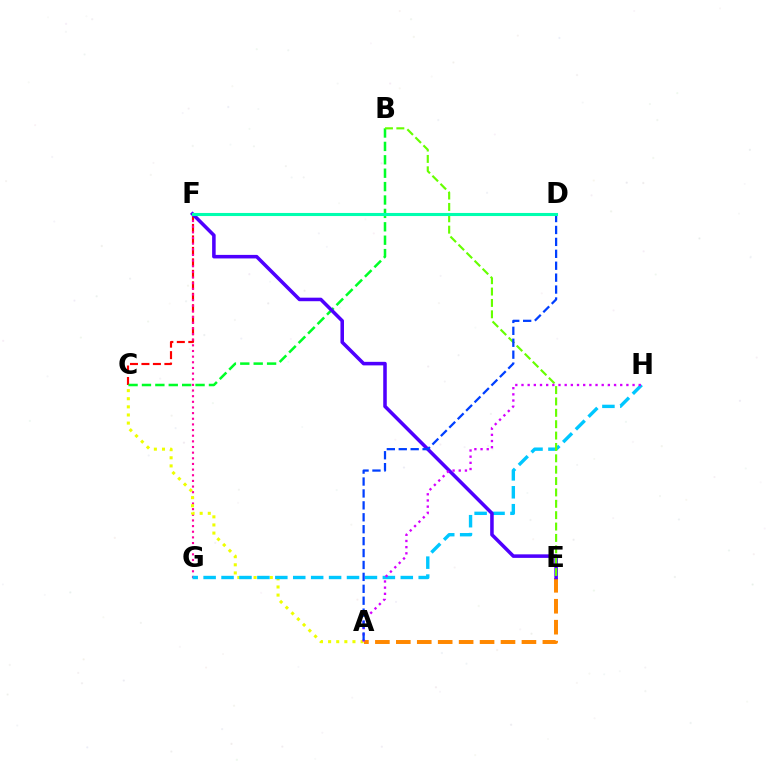{('C', 'F'): [{'color': '#ff0000', 'line_style': 'dashed', 'thickness': 1.56}], ('B', 'C'): [{'color': '#00ff27', 'line_style': 'dashed', 'thickness': 1.82}], ('A', 'E'): [{'color': '#ff8800', 'line_style': 'dashed', 'thickness': 2.84}], ('F', 'G'): [{'color': '#ff00a0', 'line_style': 'dotted', 'thickness': 1.53}], ('A', 'C'): [{'color': '#eeff00', 'line_style': 'dotted', 'thickness': 2.21}], ('G', 'H'): [{'color': '#00c7ff', 'line_style': 'dashed', 'thickness': 2.43}], ('E', 'F'): [{'color': '#4f00ff', 'line_style': 'solid', 'thickness': 2.55}], ('B', 'E'): [{'color': '#66ff00', 'line_style': 'dashed', 'thickness': 1.54}], ('A', 'H'): [{'color': '#d600ff', 'line_style': 'dotted', 'thickness': 1.68}], ('A', 'D'): [{'color': '#003fff', 'line_style': 'dashed', 'thickness': 1.62}], ('D', 'F'): [{'color': '#00ffaf', 'line_style': 'solid', 'thickness': 2.22}]}